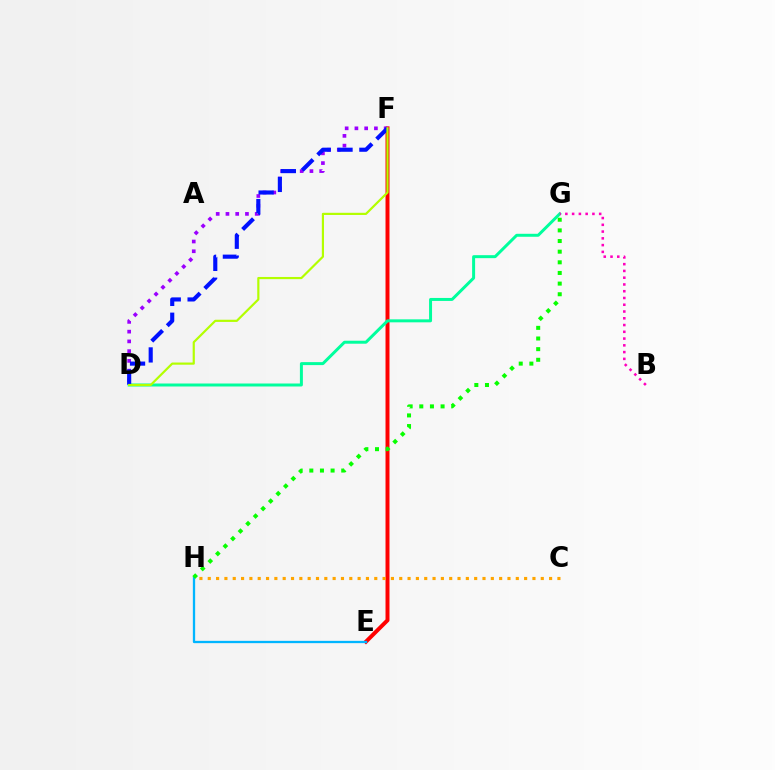{('E', 'F'): [{'color': '#ff0000', 'line_style': 'solid', 'thickness': 2.86}], ('D', 'G'): [{'color': '#00ff9d', 'line_style': 'solid', 'thickness': 2.15}], ('D', 'F'): [{'color': '#9b00ff', 'line_style': 'dotted', 'thickness': 2.65}, {'color': '#0010ff', 'line_style': 'dashed', 'thickness': 2.97}, {'color': '#b3ff00', 'line_style': 'solid', 'thickness': 1.57}], ('B', 'G'): [{'color': '#ff00bd', 'line_style': 'dotted', 'thickness': 1.84}], ('E', 'H'): [{'color': '#00b5ff', 'line_style': 'solid', 'thickness': 1.66}], ('C', 'H'): [{'color': '#ffa500', 'line_style': 'dotted', 'thickness': 2.26}], ('G', 'H'): [{'color': '#08ff00', 'line_style': 'dotted', 'thickness': 2.89}]}